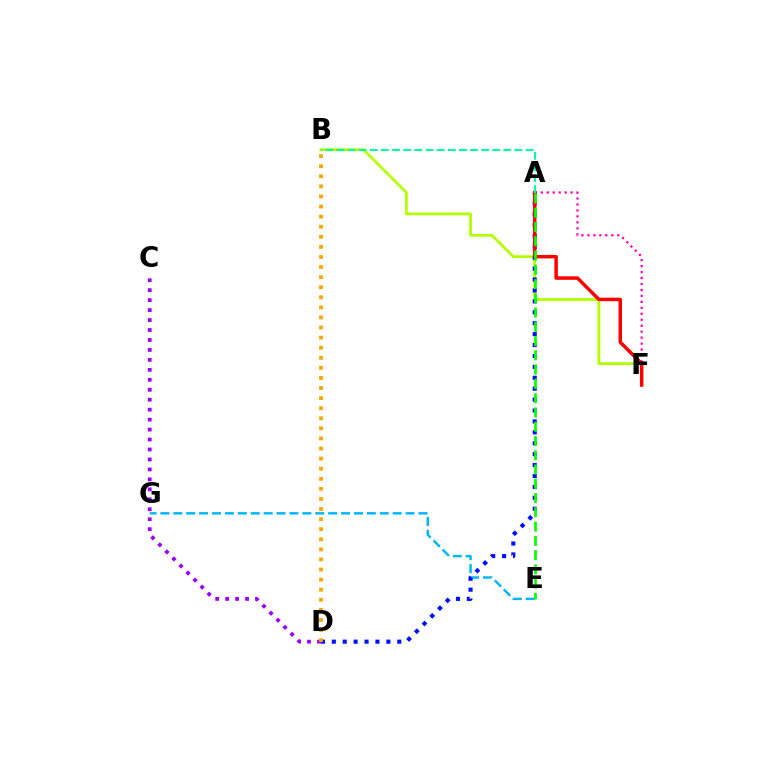{('B', 'F'): [{'color': '#b3ff00', 'line_style': 'solid', 'thickness': 2.01}], ('E', 'G'): [{'color': '#00b5ff', 'line_style': 'dashed', 'thickness': 1.75}], ('C', 'D'): [{'color': '#9b00ff', 'line_style': 'dotted', 'thickness': 2.71}], ('A', 'F'): [{'color': '#ff00bd', 'line_style': 'dotted', 'thickness': 1.62}, {'color': '#ff0000', 'line_style': 'solid', 'thickness': 2.52}], ('A', 'D'): [{'color': '#0010ff', 'line_style': 'dotted', 'thickness': 2.96}], ('A', 'E'): [{'color': '#08ff00', 'line_style': 'dashed', 'thickness': 1.94}], ('A', 'B'): [{'color': '#00ff9d', 'line_style': 'dashed', 'thickness': 1.51}], ('B', 'D'): [{'color': '#ffa500', 'line_style': 'dotted', 'thickness': 2.74}]}